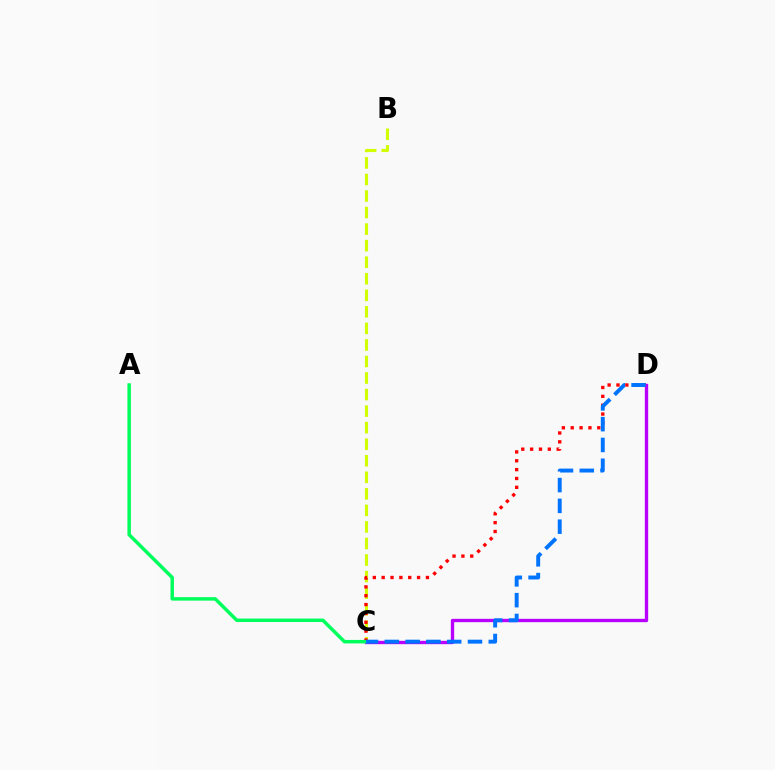{('B', 'C'): [{'color': '#d1ff00', 'line_style': 'dashed', 'thickness': 2.25}], ('C', 'D'): [{'color': '#b900ff', 'line_style': 'solid', 'thickness': 2.42}, {'color': '#ff0000', 'line_style': 'dotted', 'thickness': 2.41}, {'color': '#0074ff', 'line_style': 'dashed', 'thickness': 2.82}], ('A', 'C'): [{'color': '#00ff5c', 'line_style': 'solid', 'thickness': 2.5}]}